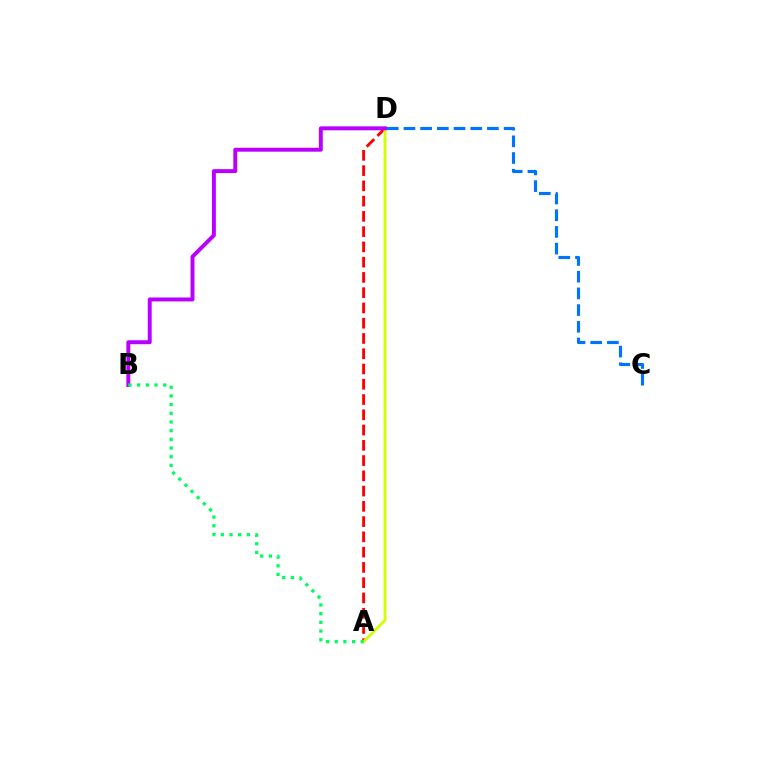{('A', 'D'): [{'color': '#ff0000', 'line_style': 'dashed', 'thickness': 2.07}, {'color': '#d1ff00', 'line_style': 'solid', 'thickness': 2.03}], ('B', 'D'): [{'color': '#b900ff', 'line_style': 'solid', 'thickness': 2.84}], ('C', 'D'): [{'color': '#0074ff', 'line_style': 'dashed', 'thickness': 2.27}], ('A', 'B'): [{'color': '#00ff5c', 'line_style': 'dotted', 'thickness': 2.36}]}